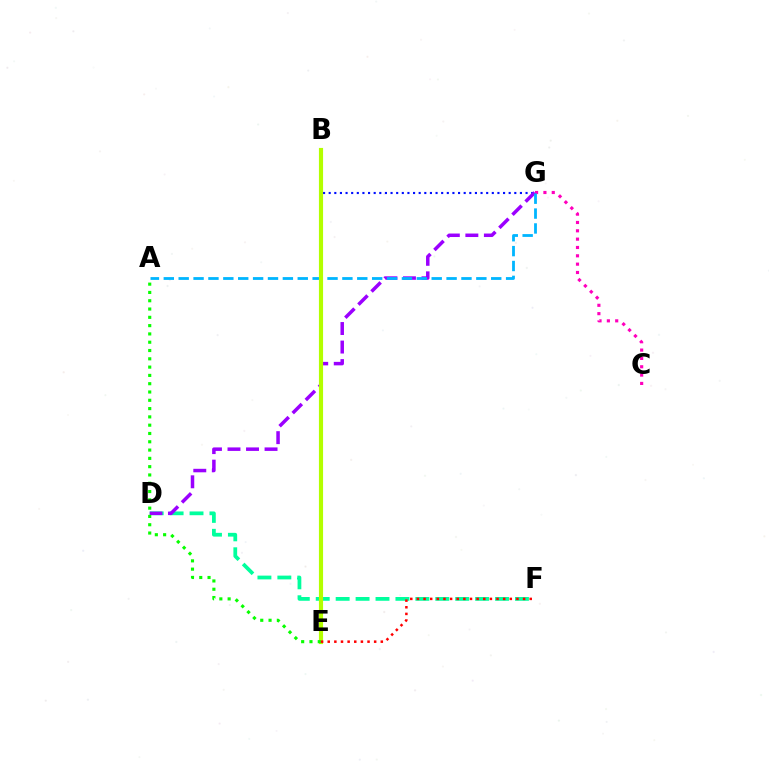{('B', 'G'): [{'color': '#0010ff', 'line_style': 'dotted', 'thickness': 1.53}], ('B', 'E'): [{'color': '#ffa500', 'line_style': 'solid', 'thickness': 1.72}, {'color': '#b3ff00', 'line_style': 'solid', 'thickness': 2.99}], ('C', 'G'): [{'color': '#ff00bd', 'line_style': 'dotted', 'thickness': 2.26}], ('D', 'F'): [{'color': '#00ff9d', 'line_style': 'dashed', 'thickness': 2.71}], ('D', 'G'): [{'color': '#9b00ff', 'line_style': 'dashed', 'thickness': 2.52}], ('A', 'G'): [{'color': '#00b5ff', 'line_style': 'dashed', 'thickness': 2.02}], ('A', 'E'): [{'color': '#08ff00', 'line_style': 'dotted', 'thickness': 2.25}], ('E', 'F'): [{'color': '#ff0000', 'line_style': 'dotted', 'thickness': 1.8}]}